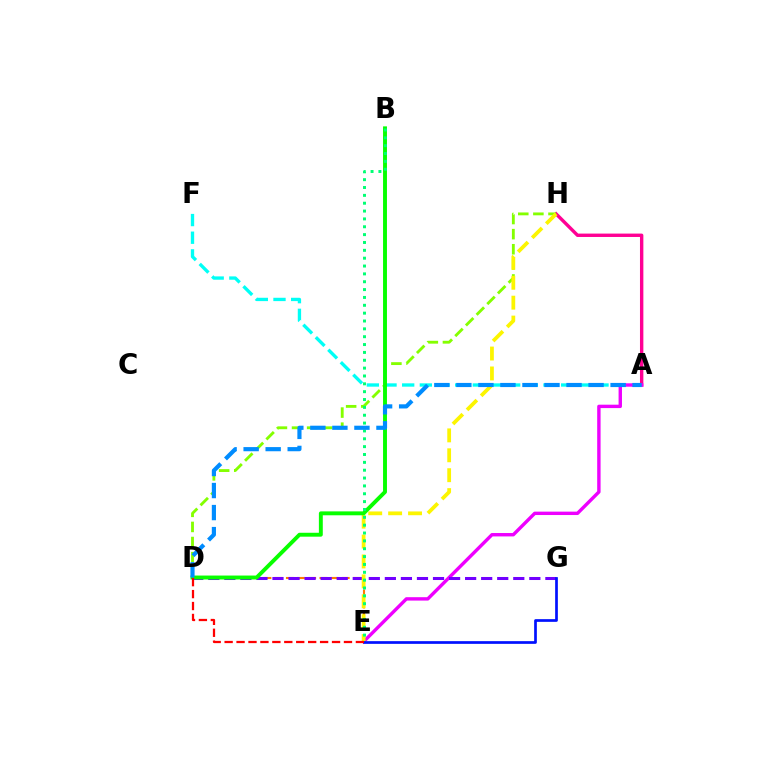{('A', 'H'): [{'color': '#ff0094', 'line_style': 'solid', 'thickness': 2.44}], ('A', 'F'): [{'color': '#00fff6', 'line_style': 'dashed', 'thickness': 2.4}], ('A', 'E'): [{'color': '#ee00ff', 'line_style': 'solid', 'thickness': 2.45}], ('D', 'H'): [{'color': '#84ff00', 'line_style': 'dashed', 'thickness': 2.05}], ('D', 'E'): [{'color': '#ff7c00', 'line_style': 'dashed', 'thickness': 1.52}, {'color': '#ff0000', 'line_style': 'dashed', 'thickness': 1.62}], ('D', 'G'): [{'color': '#7200ff', 'line_style': 'dashed', 'thickness': 2.18}], ('E', 'H'): [{'color': '#fcf500', 'line_style': 'dashed', 'thickness': 2.7}], ('B', 'D'): [{'color': '#08ff00', 'line_style': 'solid', 'thickness': 2.81}], ('B', 'E'): [{'color': '#00ff74', 'line_style': 'dotted', 'thickness': 2.13}], ('E', 'G'): [{'color': '#0010ff', 'line_style': 'solid', 'thickness': 1.95}], ('A', 'D'): [{'color': '#008cff', 'line_style': 'dashed', 'thickness': 2.99}]}